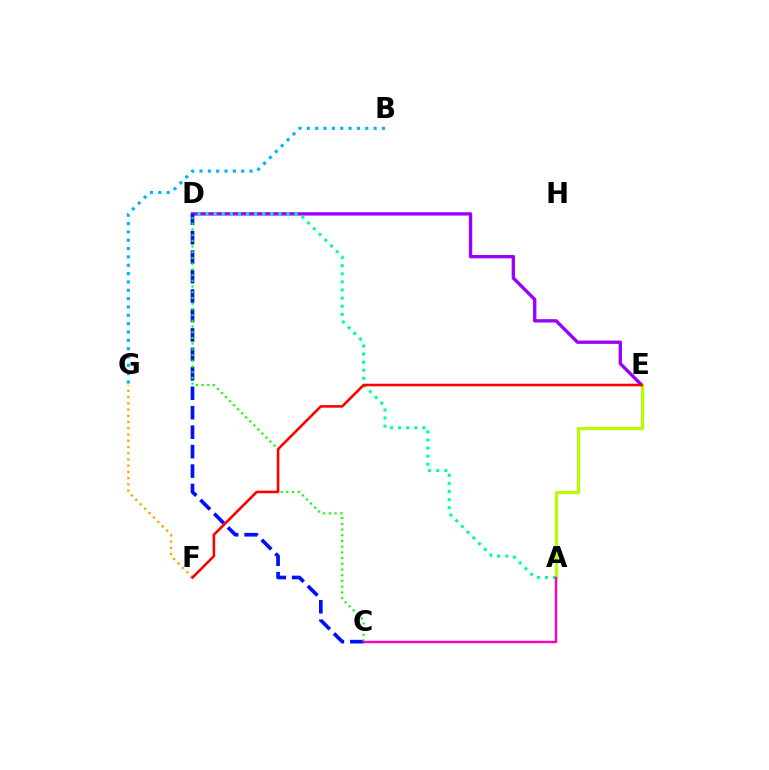{('D', 'E'): [{'color': '#9b00ff', 'line_style': 'solid', 'thickness': 2.41}], ('C', 'D'): [{'color': '#0010ff', 'line_style': 'dashed', 'thickness': 2.64}, {'color': '#08ff00', 'line_style': 'dotted', 'thickness': 1.55}], ('B', 'G'): [{'color': '#00b5ff', 'line_style': 'dotted', 'thickness': 2.27}], ('F', 'G'): [{'color': '#ffa500', 'line_style': 'dotted', 'thickness': 1.69}], ('A', 'E'): [{'color': '#b3ff00', 'line_style': 'solid', 'thickness': 2.33}], ('A', 'D'): [{'color': '#00ff9d', 'line_style': 'dotted', 'thickness': 2.2}], ('E', 'F'): [{'color': '#ff0000', 'line_style': 'solid', 'thickness': 1.86}], ('A', 'C'): [{'color': '#ff00bd', 'line_style': 'solid', 'thickness': 1.74}]}